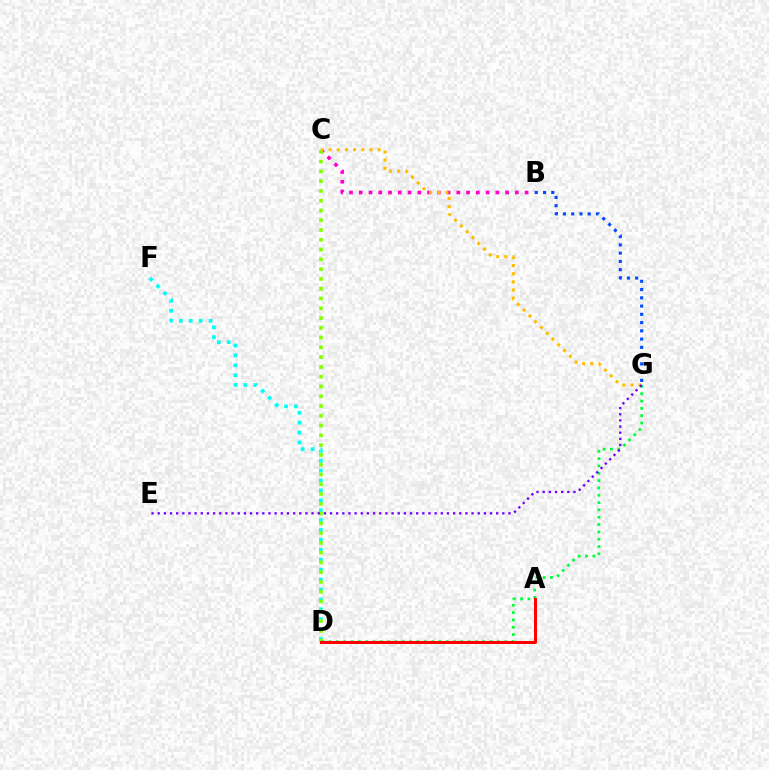{('D', 'F'): [{'color': '#00fff6', 'line_style': 'dotted', 'thickness': 2.69}], ('B', 'C'): [{'color': '#ff00cf', 'line_style': 'dotted', 'thickness': 2.65}], ('C', 'D'): [{'color': '#84ff00', 'line_style': 'dotted', 'thickness': 2.66}], ('D', 'G'): [{'color': '#00ff39', 'line_style': 'dotted', 'thickness': 1.99}], ('A', 'D'): [{'color': '#ff0000', 'line_style': 'solid', 'thickness': 2.15}], ('C', 'G'): [{'color': '#ffbd00', 'line_style': 'dotted', 'thickness': 2.22}], ('B', 'G'): [{'color': '#004bff', 'line_style': 'dotted', 'thickness': 2.24}], ('E', 'G'): [{'color': '#7200ff', 'line_style': 'dotted', 'thickness': 1.67}]}